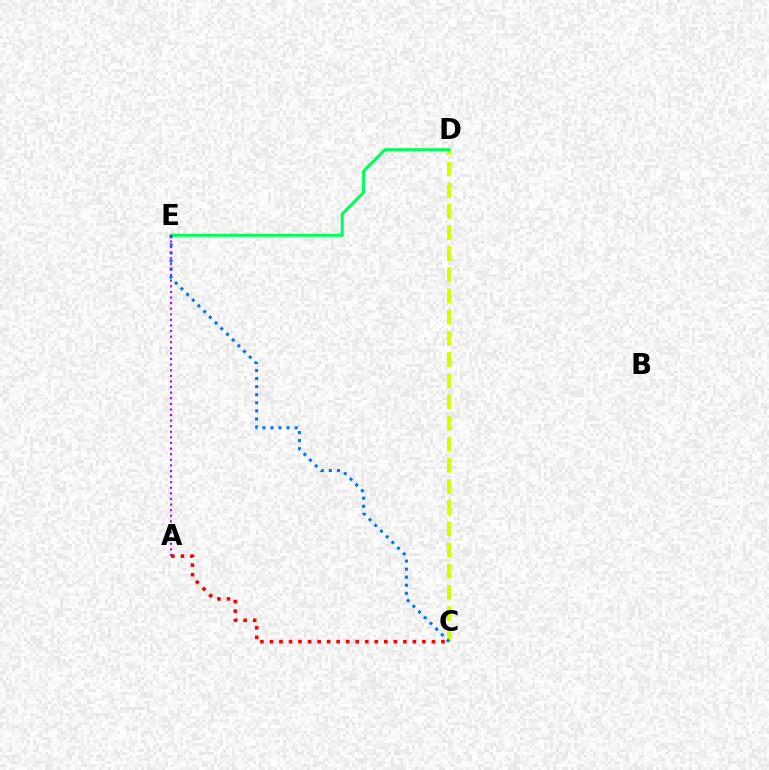{('C', 'D'): [{'color': '#d1ff00', 'line_style': 'dashed', 'thickness': 2.88}], ('D', 'E'): [{'color': '#00ff5c', 'line_style': 'solid', 'thickness': 2.21}], ('C', 'E'): [{'color': '#0074ff', 'line_style': 'dotted', 'thickness': 2.19}], ('A', 'E'): [{'color': '#b900ff', 'line_style': 'dotted', 'thickness': 1.52}], ('A', 'C'): [{'color': '#ff0000', 'line_style': 'dotted', 'thickness': 2.59}]}